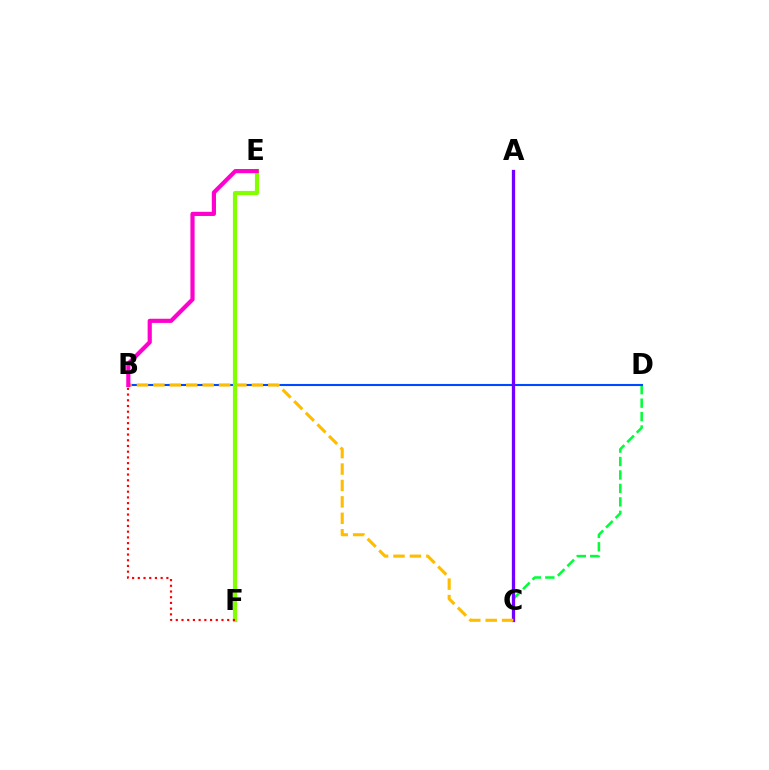{('C', 'D'): [{'color': '#00ff39', 'line_style': 'dashed', 'thickness': 1.83}], ('B', 'D'): [{'color': '#004bff', 'line_style': 'solid', 'thickness': 1.51}], ('A', 'C'): [{'color': '#00fff6', 'line_style': 'solid', 'thickness': 1.82}, {'color': '#7200ff', 'line_style': 'solid', 'thickness': 2.36}], ('B', 'C'): [{'color': '#ffbd00', 'line_style': 'dashed', 'thickness': 2.23}], ('E', 'F'): [{'color': '#84ff00', 'line_style': 'solid', 'thickness': 3.0}], ('B', 'F'): [{'color': '#ff0000', 'line_style': 'dotted', 'thickness': 1.55}], ('B', 'E'): [{'color': '#ff00cf', 'line_style': 'solid', 'thickness': 3.0}]}